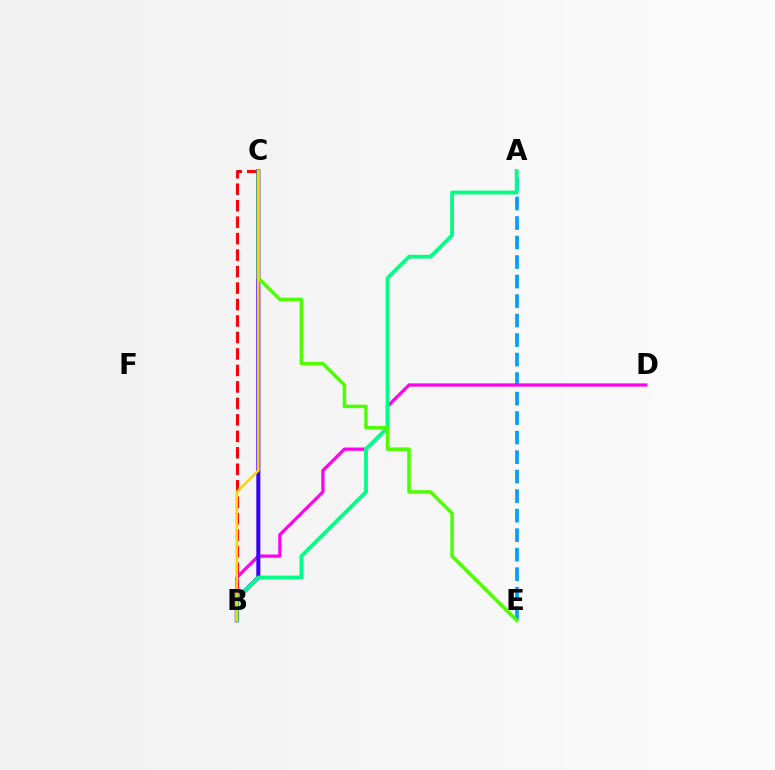{('A', 'E'): [{'color': '#009eff', 'line_style': 'dashed', 'thickness': 2.65}], ('B', 'C'): [{'color': '#ff0000', 'line_style': 'dashed', 'thickness': 2.24}, {'color': '#3700ff', 'line_style': 'solid', 'thickness': 2.9}, {'color': '#ffd500', 'line_style': 'solid', 'thickness': 1.86}], ('B', 'D'): [{'color': '#ff00ed', 'line_style': 'solid', 'thickness': 2.33}], ('A', 'B'): [{'color': '#00ff86', 'line_style': 'solid', 'thickness': 2.73}], ('C', 'E'): [{'color': '#4fff00', 'line_style': 'solid', 'thickness': 2.53}]}